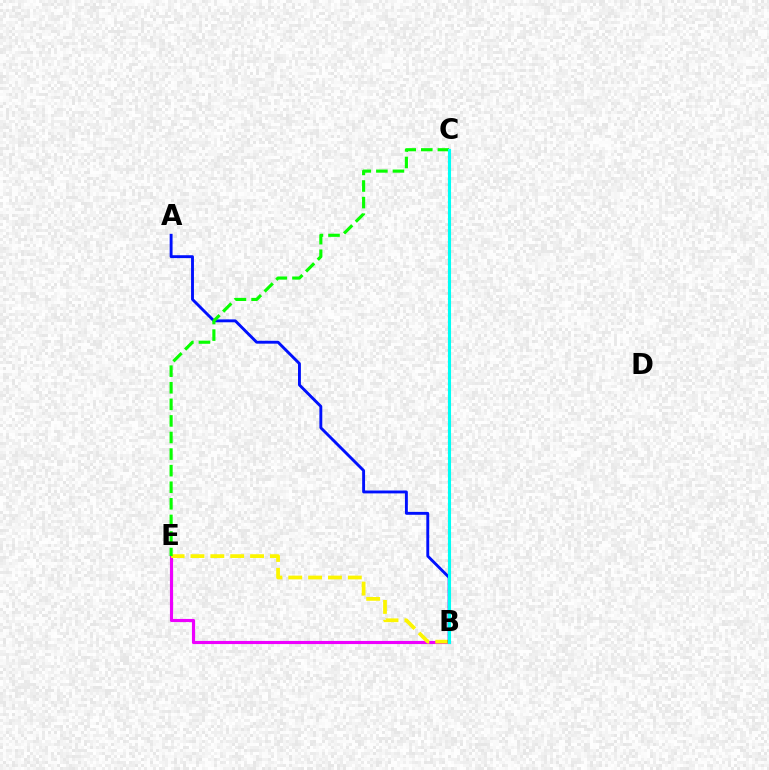{('B', 'E'): [{'color': '#ee00ff', 'line_style': 'solid', 'thickness': 2.26}, {'color': '#fcf500', 'line_style': 'dashed', 'thickness': 2.7}], ('A', 'B'): [{'color': '#0010ff', 'line_style': 'solid', 'thickness': 2.08}], ('B', 'C'): [{'color': '#ff0000', 'line_style': 'dotted', 'thickness': 1.55}, {'color': '#00fff6', 'line_style': 'solid', 'thickness': 2.22}], ('C', 'E'): [{'color': '#08ff00', 'line_style': 'dashed', 'thickness': 2.25}]}